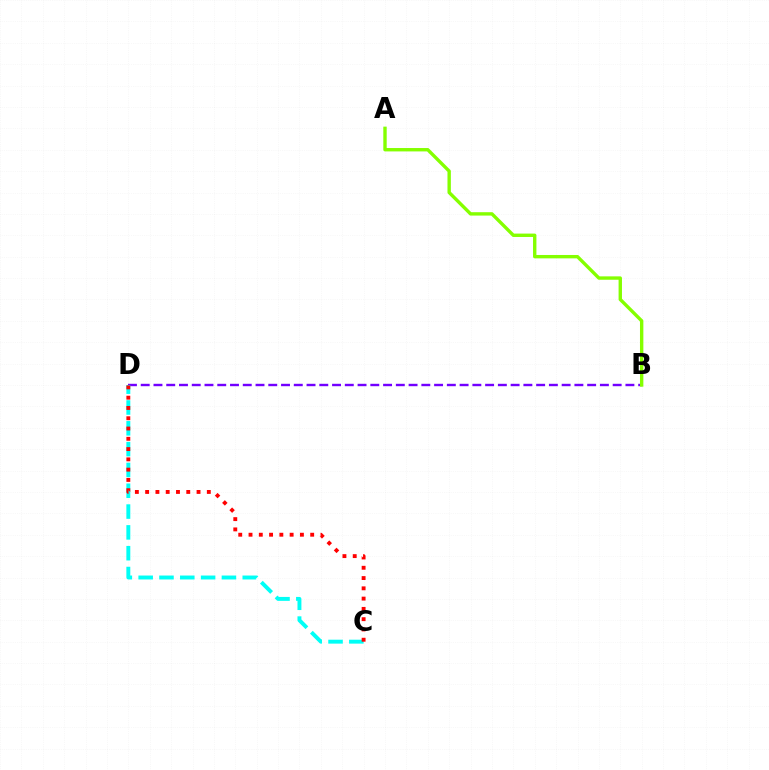{('B', 'D'): [{'color': '#7200ff', 'line_style': 'dashed', 'thickness': 1.73}], ('C', 'D'): [{'color': '#00fff6', 'line_style': 'dashed', 'thickness': 2.83}, {'color': '#ff0000', 'line_style': 'dotted', 'thickness': 2.79}], ('A', 'B'): [{'color': '#84ff00', 'line_style': 'solid', 'thickness': 2.44}]}